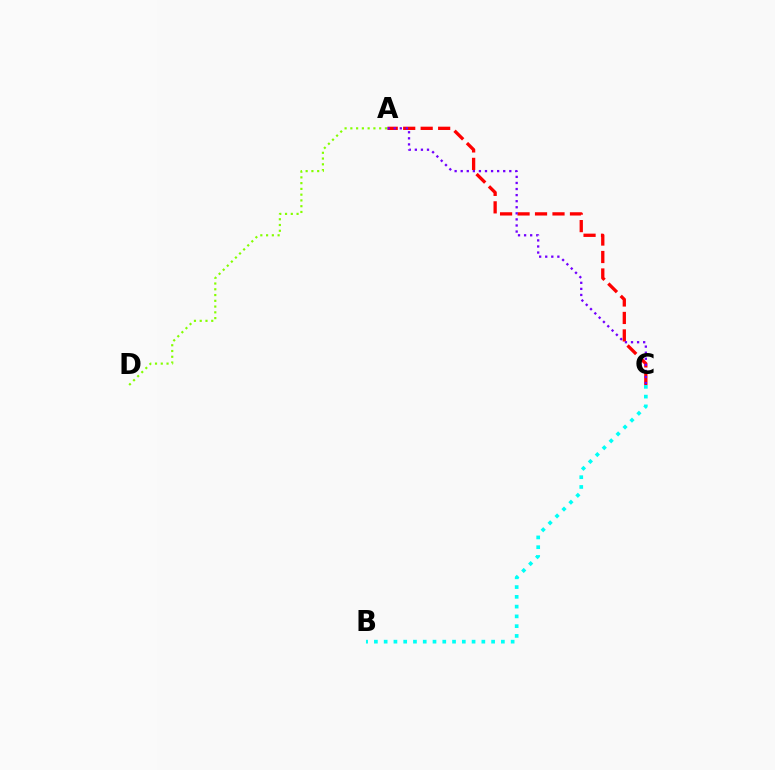{('A', 'C'): [{'color': '#ff0000', 'line_style': 'dashed', 'thickness': 2.37}, {'color': '#7200ff', 'line_style': 'dotted', 'thickness': 1.65}], ('B', 'C'): [{'color': '#00fff6', 'line_style': 'dotted', 'thickness': 2.65}], ('A', 'D'): [{'color': '#84ff00', 'line_style': 'dotted', 'thickness': 1.57}]}